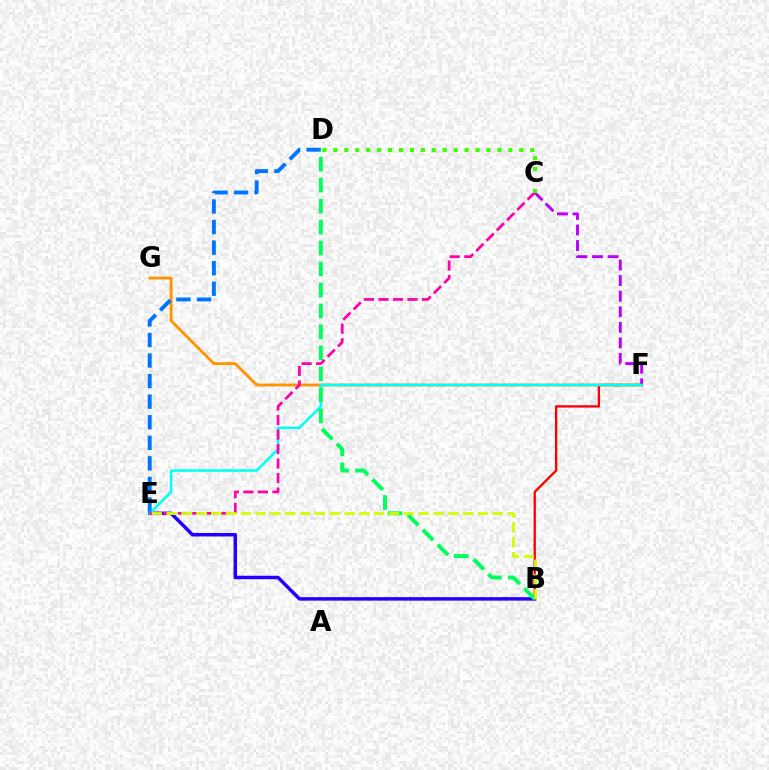{('F', 'G'): [{'color': '#ff9400', 'line_style': 'solid', 'thickness': 2.05}], ('B', 'F'): [{'color': '#ff0000', 'line_style': 'solid', 'thickness': 1.67}], ('C', 'F'): [{'color': '#b900ff', 'line_style': 'dashed', 'thickness': 2.12}], ('B', 'E'): [{'color': '#2500ff', 'line_style': 'solid', 'thickness': 2.51}, {'color': '#d1ff00', 'line_style': 'dashed', 'thickness': 2.01}], ('E', 'F'): [{'color': '#00fff6', 'line_style': 'solid', 'thickness': 1.81}], ('D', 'E'): [{'color': '#0074ff', 'line_style': 'dashed', 'thickness': 2.79}], ('B', 'D'): [{'color': '#00ff5c', 'line_style': 'dashed', 'thickness': 2.85}], ('C', 'E'): [{'color': '#ff00ac', 'line_style': 'dashed', 'thickness': 1.97}], ('C', 'D'): [{'color': '#3dff00', 'line_style': 'dotted', 'thickness': 2.97}]}